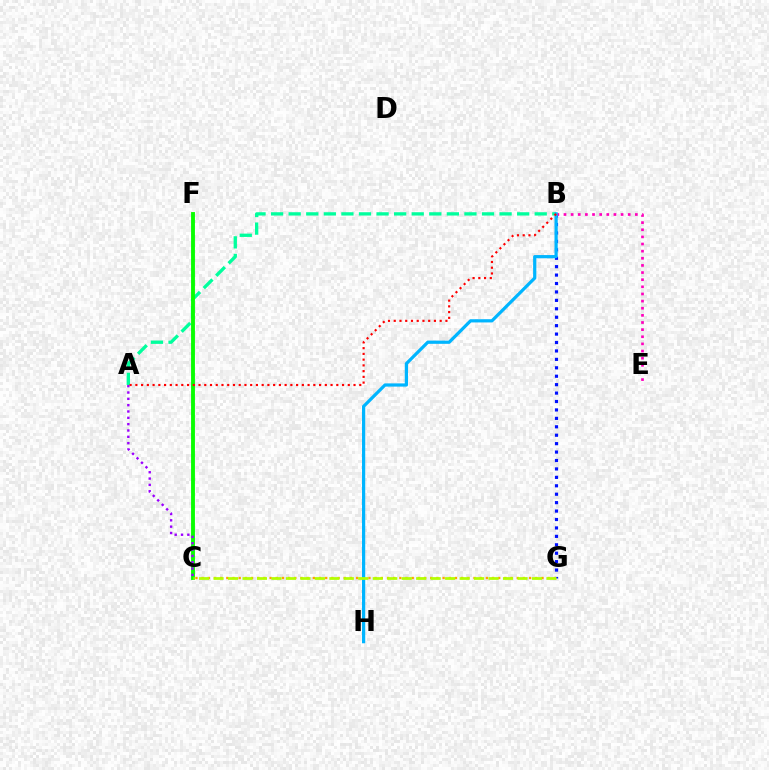{('B', 'G'): [{'color': '#0010ff', 'line_style': 'dotted', 'thickness': 2.29}], ('C', 'G'): [{'color': '#ffa500', 'line_style': 'dotted', 'thickness': 1.68}, {'color': '#b3ff00', 'line_style': 'dashed', 'thickness': 1.97}], ('A', 'B'): [{'color': '#00ff9d', 'line_style': 'dashed', 'thickness': 2.39}, {'color': '#ff0000', 'line_style': 'dotted', 'thickness': 1.56}], ('B', 'E'): [{'color': '#ff00bd', 'line_style': 'dotted', 'thickness': 1.94}], ('B', 'H'): [{'color': '#00b5ff', 'line_style': 'solid', 'thickness': 2.32}], ('C', 'F'): [{'color': '#08ff00', 'line_style': 'solid', 'thickness': 2.78}], ('A', 'C'): [{'color': '#9b00ff', 'line_style': 'dotted', 'thickness': 1.72}]}